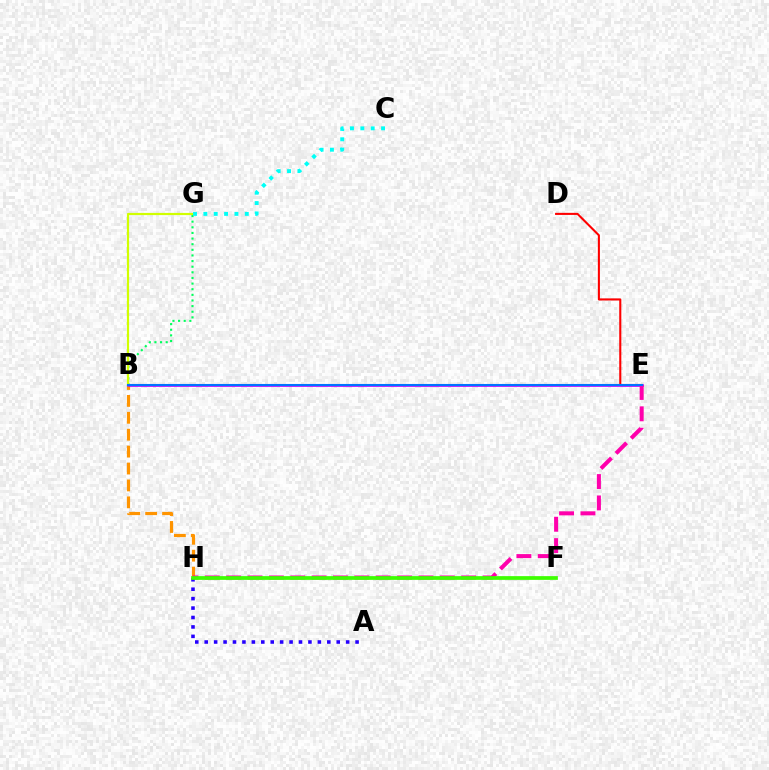{('B', 'H'): [{'color': '#ff9400', 'line_style': 'dashed', 'thickness': 2.3}], ('D', 'E'): [{'color': '#ff0000', 'line_style': 'solid', 'thickness': 1.5}], ('B', 'E'): [{'color': '#b900ff', 'line_style': 'solid', 'thickness': 1.91}, {'color': '#0074ff', 'line_style': 'solid', 'thickness': 1.5}], ('B', 'G'): [{'color': '#00ff5c', 'line_style': 'dotted', 'thickness': 1.53}, {'color': '#d1ff00', 'line_style': 'solid', 'thickness': 1.58}], ('E', 'H'): [{'color': '#ff00ac', 'line_style': 'dashed', 'thickness': 2.9}], ('A', 'H'): [{'color': '#2500ff', 'line_style': 'dotted', 'thickness': 2.56}], ('C', 'G'): [{'color': '#00fff6', 'line_style': 'dotted', 'thickness': 2.81}], ('F', 'H'): [{'color': '#3dff00', 'line_style': 'solid', 'thickness': 2.69}]}